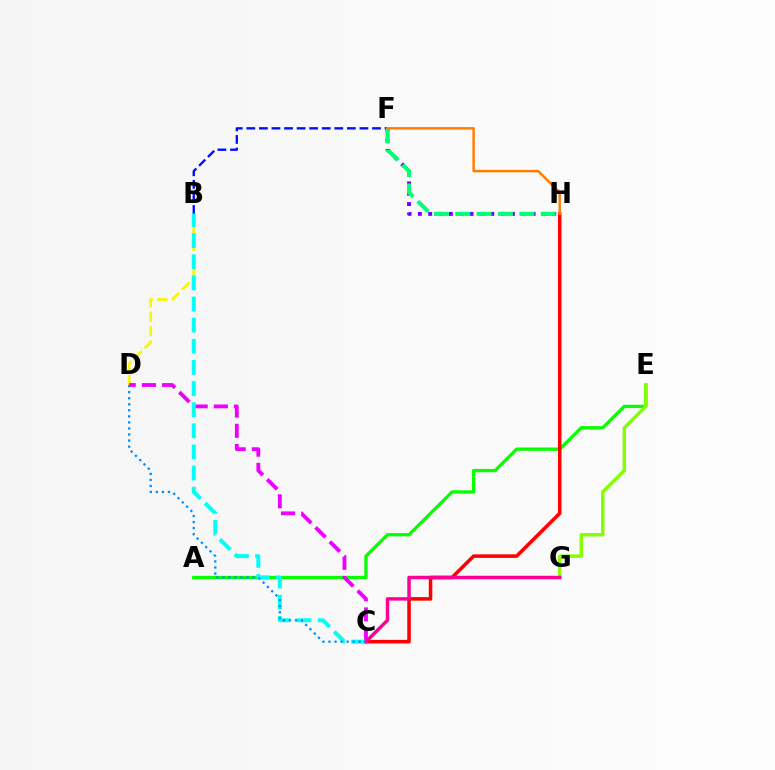{('B', 'F'): [{'color': '#0010ff', 'line_style': 'dashed', 'thickness': 1.71}], ('F', 'H'): [{'color': '#7200ff', 'line_style': 'dotted', 'thickness': 2.81}, {'color': '#00ff74', 'line_style': 'dashed', 'thickness': 2.9}, {'color': '#ff7c00', 'line_style': 'solid', 'thickness': 1.75}], ('A', 'E'): [{'color': '#08ff00', 'line_style': 'solid', 'thickness': 2.38}], ('B', 'D'): [{'color': '#fcf500', 'line_style': 'dashed', 'thickness': 1.96}], ('C', 'D'): [{'color': '#ee00ff', 'line_style': 'dashed', 'thickness': 2.74}, {'color': '#008cff', 'line_style': 'dotted', 'thickness': 1.64}], ('C', 'H'): [{'color': '#ff0000', 'line_style': 'solid', 'thickness': 2.56}], ('E', 'G'): [{'color': '#84ff00', 'line_style': 'solid', 'thickness': 2.45}], ('B', 'C'): [{'color': '#00fff6', 'line_style': 'dashed', 'thickness': 2.87}], ('C', 'G'): [{'color': '#ff0094', 'line_style': 'solid', 'thickness': 2.49}]}